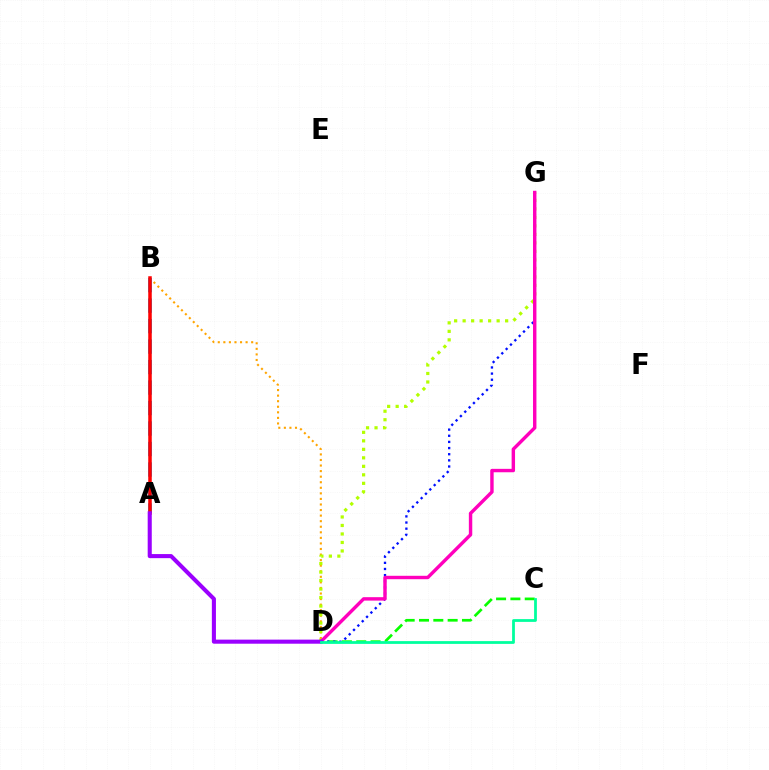{('B', 'D'): [{'color': '#ffa500', 'line_style': 'dotted', 'thickness': 1.51}], ('C', 'D'): [{'color': '#08ff00', 'line_style': 'dashed', 'thickness': 1.95}, {'color': '#00ff9d', 'line_style': 'solid', 'thickness': 2.0}], ('A', 'B'): [{'color': '#00b5ff', 'line_style': 'dashed', 'thickness': 2.78}, {'color': '#ff0000', 'line_style': 'solid', 'thickness': 2.52}], ('D', 'G'): [{'color': '#0010ff', 'line_style': 'dotted', 'thickness': 1.67}, {'color': '#b3ff00', 'line_style': 'dotted', 'thickness': 2.31}, {'color': '#ff00bd', 'line_style': 'solid', 'thickness': 2.46}], ('A', 'D'): [{'color': '#9b00ff', 'line_style': 'solid', 'thickness': 2.94}]}